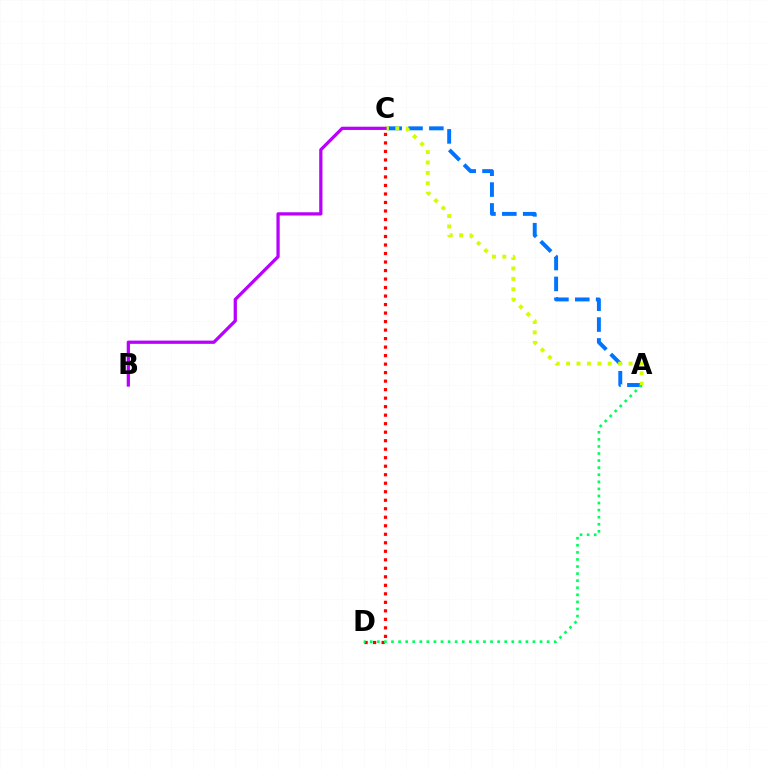{('A', 'C'): [{'color': '#0074ff', 'line_style': 'dashed', 'thickness': 2.83}, {'color': '#d1ff00', 'line_style': 'dotted', 'thickness': 2.83}], ('C', 'D'): [{'color': '#ff0000', 'line_style': 'dotted', 'thickness': 2.31}], ('A', 'D'): [{'color': '#00ff5c', 'line_style': 'dotted', 'thickness': 1.92}], ('B', 'C'): [{'color': '#b900ff', 'line_style': 'solid', 'thickness': 2.34}]}